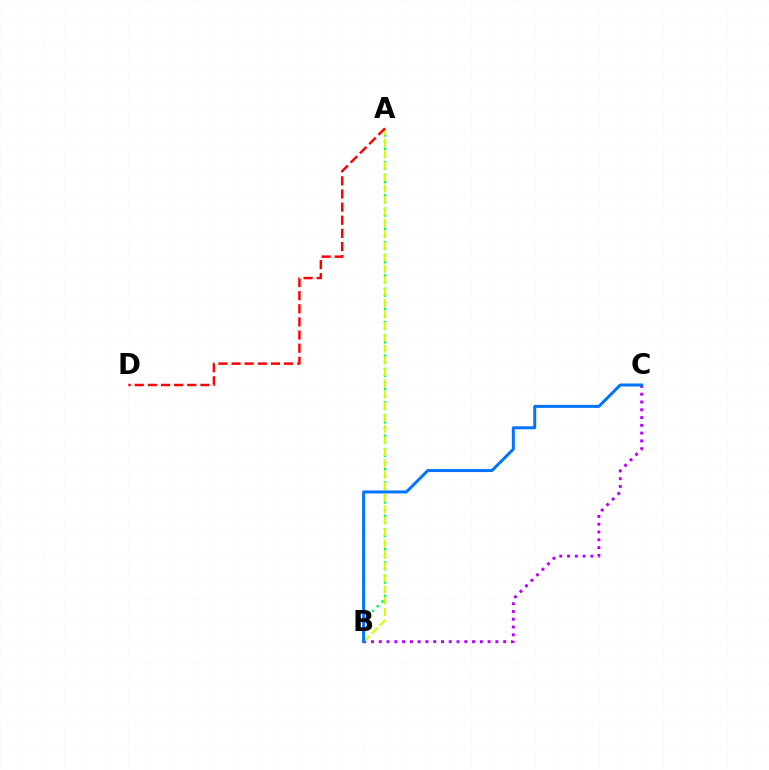{('B', 'C'): [{'color': '#b900ff', 'line_style': 'dotted', 'thickness': 2.11}, {'color': '#0074ff', 'line_style': 'solid', 'thickness': 2.15}], ('A', 'B'): [{'color': '#00ff5c', 'line_style': 'dotted', 'thickness': 1.81}, {'color': '#d1ff00', 'line_style': 'dashed', 'thickness': 1.56}], ('A', 'D'): [{'color': '#ff0000', 'line_style': 'dashed', 'thickness': 1.78}]}